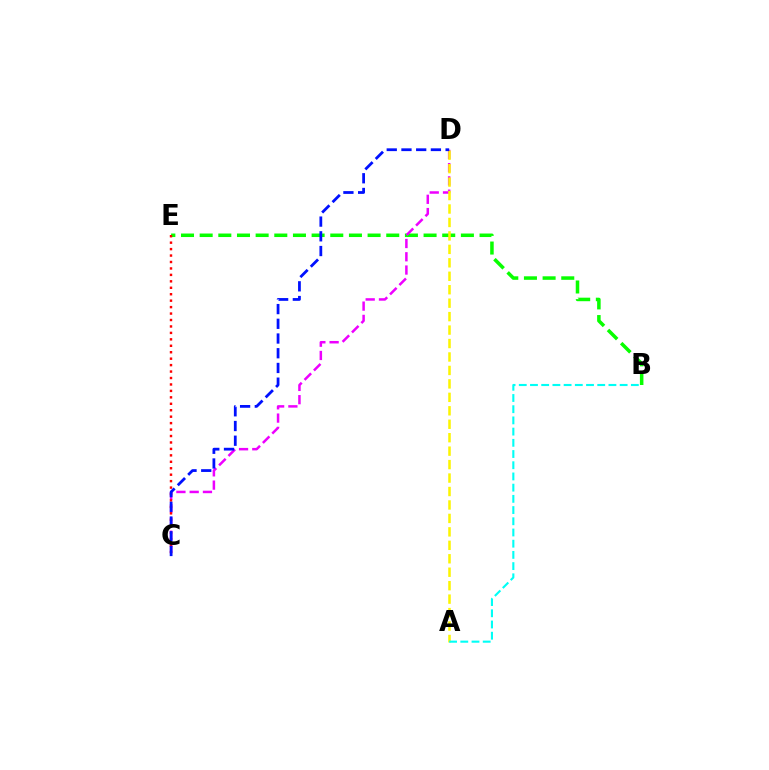{('B', 'E'): [{'color': '#08ff00', 'line_style': 'dashed', 'thickness': 2.53}], ('C', 'D'): [{'color': '#ee00ff', 'line_style': 'dashed', 'thickness': 1.8}, {'color': '#0010ff', 'line_style': 'dashed', 'thickness': 2.0}], ('A', 'D'): [{'color': '#fcf500', 'line_style': 'dashed', 'thickness': 1.83}], ('A', 'B'): [{'color': '#00fff6', 'line_style': 'dashed', 'thickness': 1.52}], ('C', 'E'): [{'color': '#ff0000', 'line_style': 'dotted', 'thickness': 1.75}]}